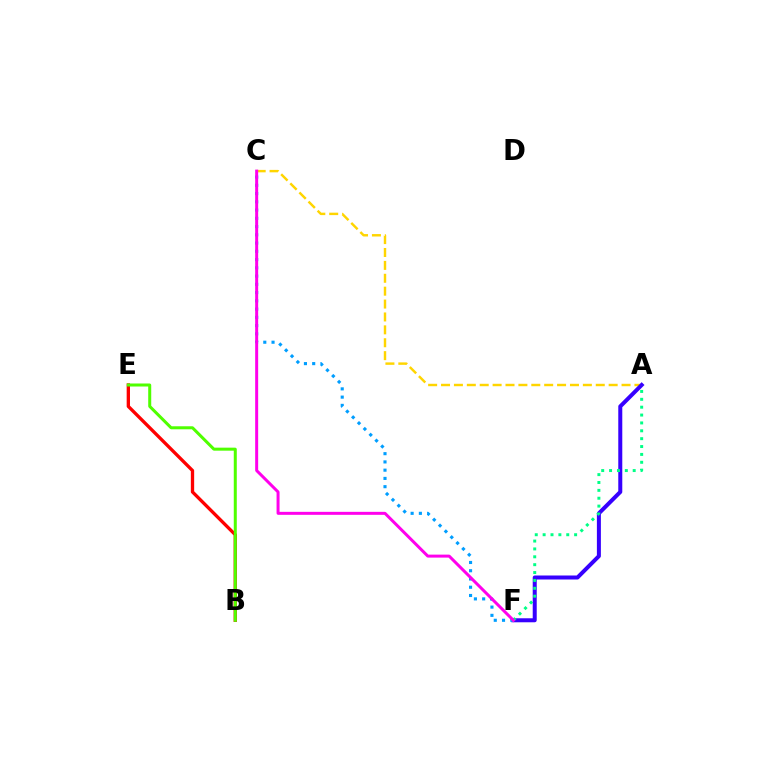{('B', 'E'): [{'color': '#ff0000', 'line_style': 'solid', 'thickness': 2.39}, {'color': '#4fff00', 'line_style': 'solid', 'thickness': 2.17}], ('A', 'C'): [{'color': '#ffd500', 'line_style': 'dashed', 'thickness': 1.75}], ('A', 'F'): [{'color': '#3700ff', 'line_style': 'solid', 'thickness': 2.88}, {'color': '#00ff86', 'line_style': 'dotted', 'thickness': 2.14}], ('C', 'F'): [{'color': '#009eff', 'line_style': 'dotted', 'thickness': 2.24}, {'color': '#ff00ed', 'line_style': 'solid', 'thickness': 2.15}]}